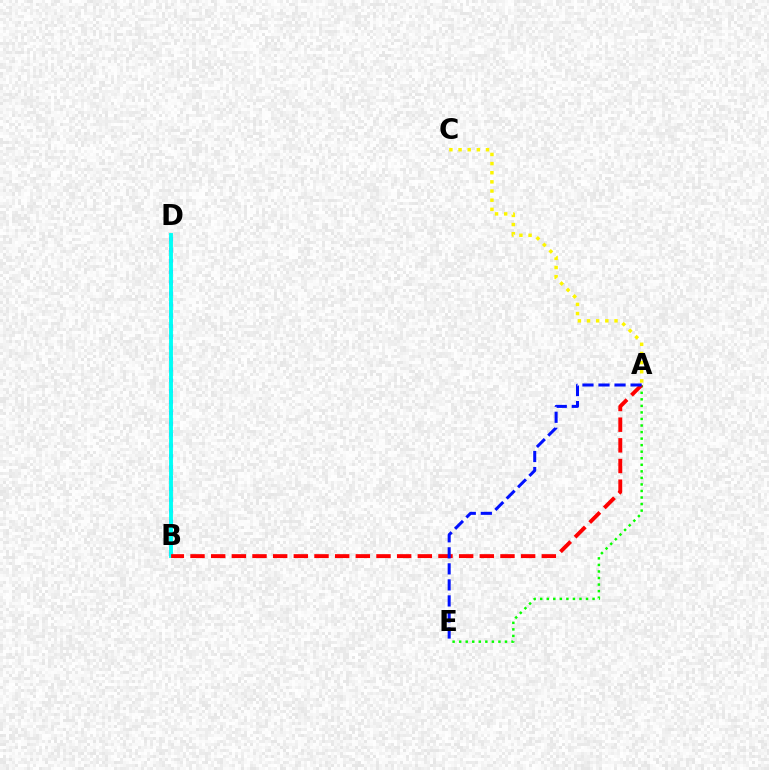{('B', 'D'): [{'color': '#ee00ff', 'line_style': 'dotted', 'thickness': 2.95}, {'color': '#00fff6', 'line_style': 'solid', 'thickness': 2.79}], ('A', 'C'): [{'color': '#fcf500', 'line_style': 'dotted', 'thickness': 2.49}], ('A', 'E'): [{'color': '#08ff00', 'line_style': 'dotted', 'thickness': 1.78}, {'color': '#0010ff', 'line_style': 'dashed', 'thickness': 2.18}], ('A', 'B'): [{'color': '#ff0000', 'line_style': 'dashed', 'thickness': 2.81}]}